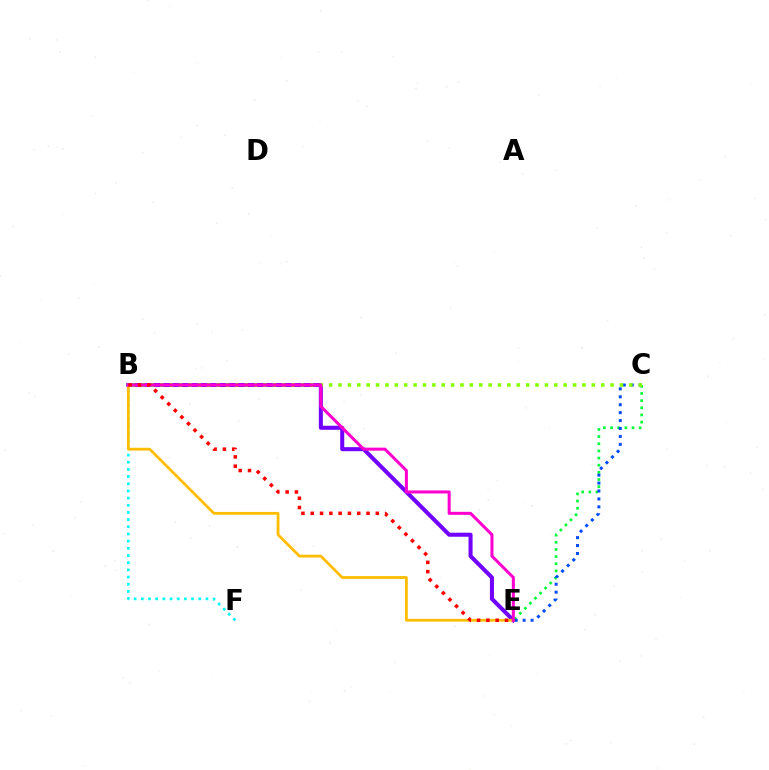{('C', 'E'): [{'color': '#00ff39', 'line_style': 'dotted', 'thickness': 1.94}, {'color': '#004bff', 'line_style': 'dotted', 'thickness': 2.15}], ('B', 'E'): [{'color': '#7200ff', 'line_style': 'solid', 'thickness': 2.91}, {'color': '#ffbd00', 'line_style': 'solid', 'thickness': 2.0}, {'color': '#ff00cf', 'line_style': 'solid', 'thickness': 2.19}, {'color': '#ff0000', 'line_style': 'dotted', 'thickness': 2.53}], ('B', 'F'): [{'color': '#00fff6', 'line_style': 'dotted', 'thickness': 1.95}], ('B', 'C'): [{'color': '#84ff00', 'line_style': 'dotted', 'thickness': 2.55}]}